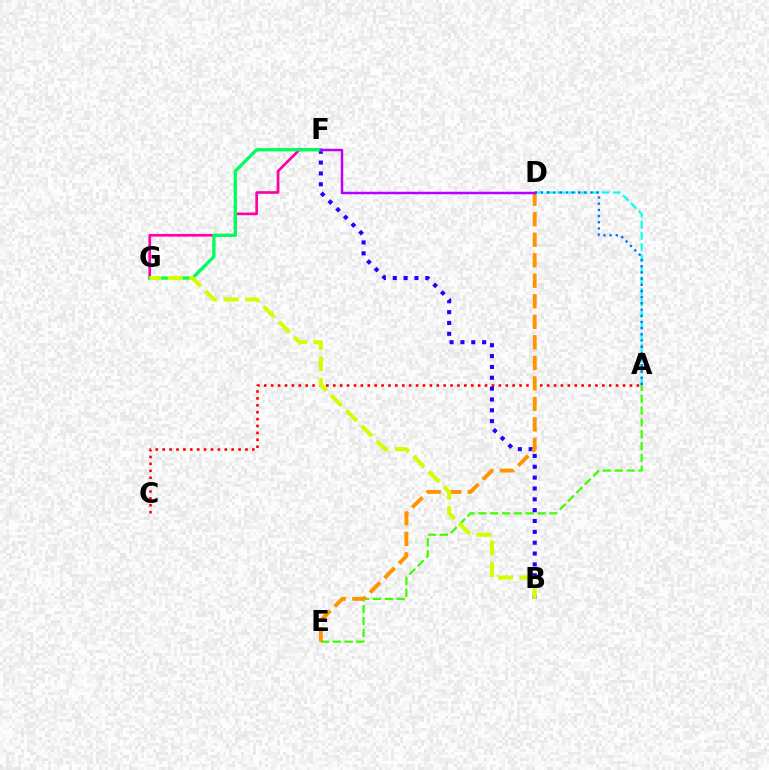{('F', 'G'): [{'color': '#ff00ac', 'line_style': 'solid', 'thickness': 1.93}, {'color': '#00ff5c', 'line_style': 'solid', 'thickness': 2.38}], ('A', 'C'): [{'color': '#ff0000', 'line_style': 'dotted', 'thickness': 1.87}], ('A', 'E'): [{'color': '#3dff00', 'line_style': 'dashed', 'thickness': 1.61}], ('B', 'F'): [{'color': '#2500ff', 'line_style': 'dotted', 'thickness': 2.95}], ('A', 'D'): [{'color': '#00fff6', 'line_style': 'dashed', 'thickness': 1.52}, {'color': '#0074ff', 'line_style': 'dotted', 'thickness': 1.68}], ('D', 'E'): [{'color': '#ff9400', 'line_style': 'dashed', 'thickness': 2.79}], ('B', 'G'): [{'color': '#d1ff00', 'line_style': 'dashed', 'thickness': 2.93}], ('D', 'F'): [{'color': '#b900ff', 'line_style': 'solid', 'thickness': 1.8}]}